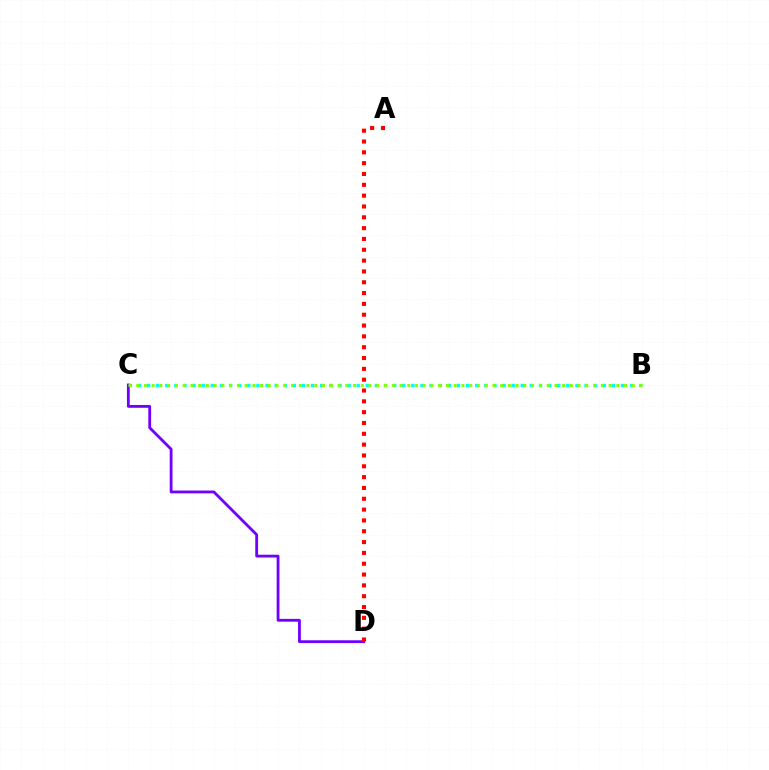{('B', 'C'): [{'color': '#00fff6', 'line_style': 'dotted', 'thickness': 2.48}, {'color': '#84ff00', 'line_style': 'dotted', 'thickness': 2.1}], ('C', 'D'): [{'color': '#7200ff', 'line_style': 'solid', 'thickness': 2.02}], ('A', 'D'): [{'color': '#ff0000', 'line_style': 'dotted', 'thickness': 2.94}]}